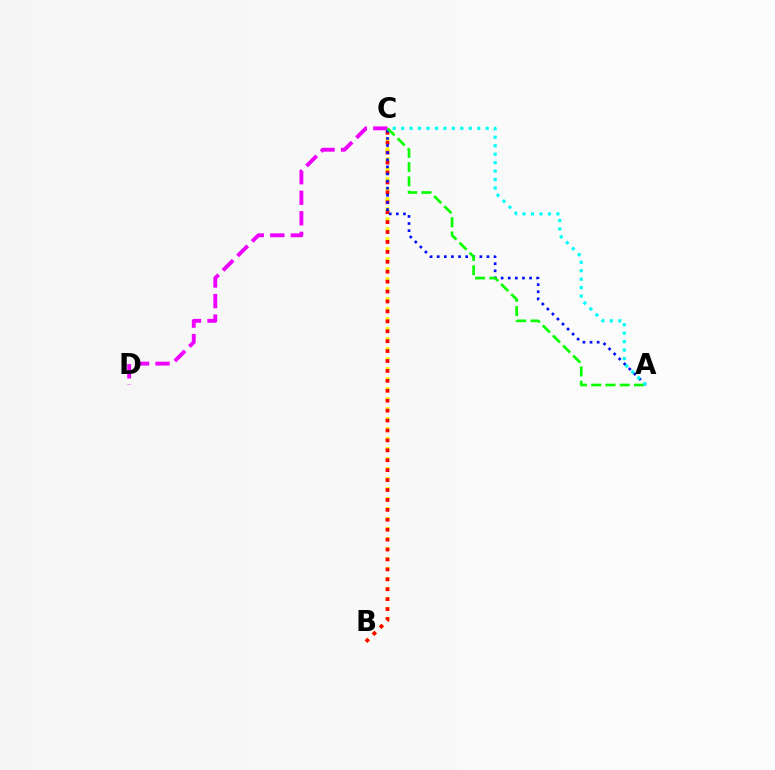{('B', 'C'): [{'color': '#fcf500', 'line_style': 'dotted', 'thickness': 2.71}, {'color': '#ff0000', 'line_style': 'dotted', 'thickness': 2.7}], ('C', 'D'): [{'color': '#ee00ff', 'line_style': 'dashed', 'thickness': 2.79}], ('A', 'C'): [{'color': '#0010ff', 'line_style': 'dotted', 'thickness': 1.93}, {'color': '#08ff00', 'line_style': 'dashed', 'thickness': 1.94}, {'color': '#00fff6', 'line_style': 'dotted', 'thickness': 2.3}]}